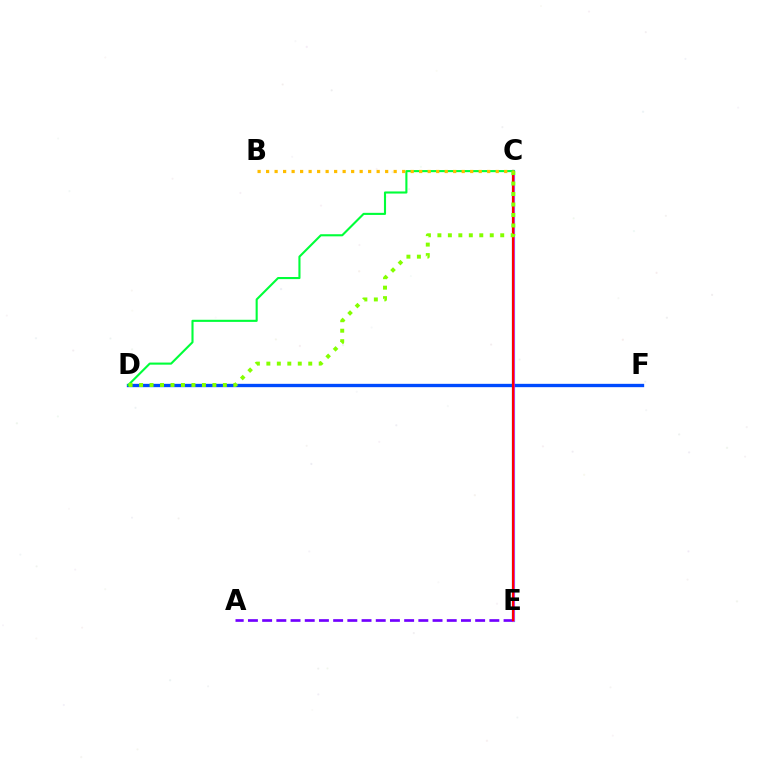{('C', 'E'): [{'color': '#00fff6', 'line_style': 'solid', 'thickness': 2.32}, {'color': '#ff00cf', 'line_style': 'solid', 'thickness': 1.85}, {'color': '#ff0000', 'line_style': 'solid', 'thickness': 1.55}], ('D', 'F'): [{'color': '#004bff', 'line_style': 'solid', 'thickness': 2.4}], ('A', 'E'): [{'color': '#7200ff', 'line_style': 'dashed', 'thickness': 1.93}], ('C', 'D'): [{'color': '#00ff39', 'line_style': 'solid', 'thickness': 1.52}, {'color': '#84ff00', 'line_style': 'dotted', 'thickness': 2.85}], ('B', 'C'): [{'color': '#ffbd00', 'line_style': 'dotted', 'thickness': 2.31}]}